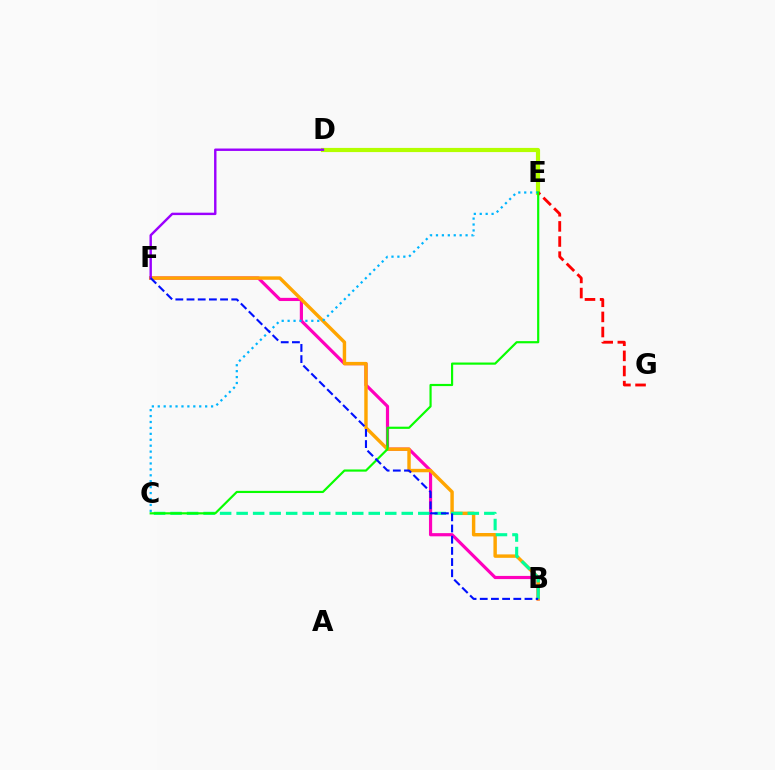{('B', 'F'): [{'color': '#ff00bd', 'line_style': 'solid', 'thickness': 2.29}, {'color': '#ffa500', 'line_style': 'solid', 'thickness': 2.47}, {'color': '#0010ff', 'line_style': 'dashed', 'thickness': 1.52}], ('D', 'E'): [{'color': '#b3ff00', 'line_style': 'solid', 'thickness': 3.0}], ('E', 'G'): [{'color': '#ff0000', 'line_style': 'dashed', 'thickness': 2.05}], ('B', 'C'): [{'color': '#00ff9d', 'line_style': 'dashed', 'thickness': 2.24}], ('C', 'E'): [{'color': '#00b5ff', 'line_style': 'dotted', 'thickness': 1.61}, {'color': '#08ff00', 'line_style': 'solid', 'thickness': 1.57}], ('D', 'F'): [{'color': '#9b00ff', 'line_style': 'solid', 'thickness': 1.74}]}